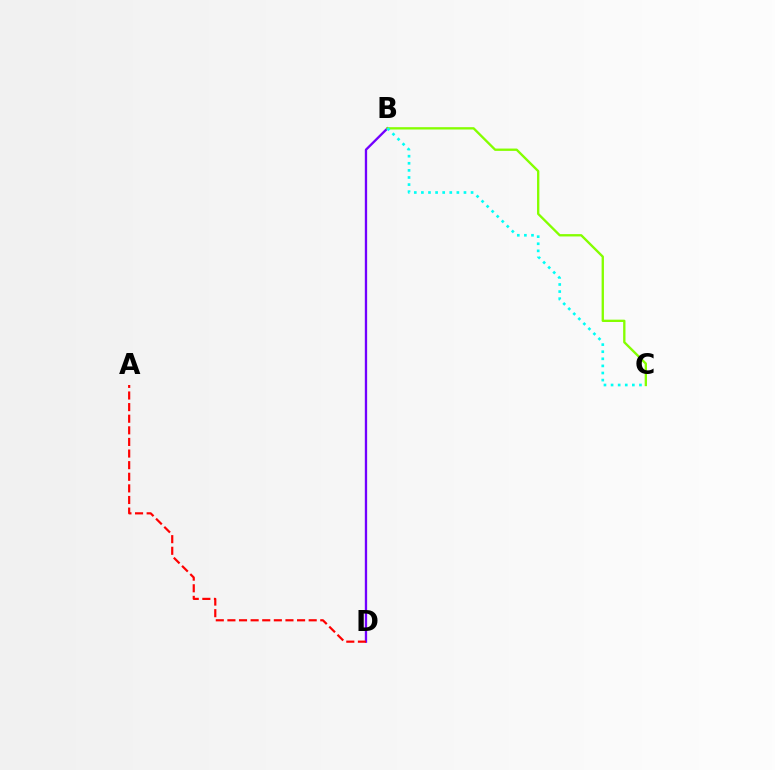{('B', 'D'): [{'color': '#7200ff', 'line_style': 'solid', 'thickness': 1.67}], ('A', 'D'): [{'color': '#ff0000', 'line_style': 'dashed', 'thickness': 1.58}], ('B', 'C'): [{'color': '#84ff00', 'line_style': 'solid', 'thickness': 1.68}, {'color': '#00fff6', 'line_style': 'dotted', 'thickness': 1.93}]}